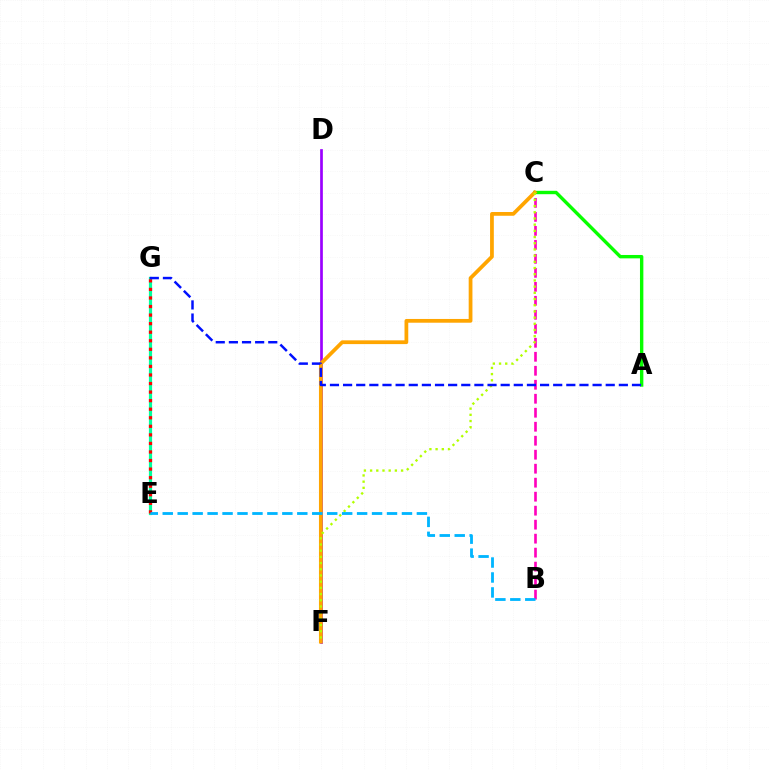{('B', 'C'): [{'color': '#ff00bd', 'line_style': 'dashed', 'thickness': 1.9}], ('A', 'C'): [{'color': '#08ff00', 'line_style': 'solid', 'thickness': 2.44}], ('D', 'F'): [{'color': '#9b00ff', 'line_style': 'solid', 'thickness': 1.95}], ('C', 'F'): [{'color': '#ffa500', 'line_style': 'solid', 'thickness': 2.7}, {'color': '#b3ff00', 'line_style': 'dotted', 'thickness': 1.68}], ('E', 'G'): [{'color': '#00ff9d', 'line_style': 'solid', 'thickness': 2.3}, {'color': '#ff0000', 'line_style': 'dotted', 'thickness': 2.32}], ('B', 'E'): [{'color': '#00b5ff', 'line_style': 'dashed', 'thickness': 2.03}], ('A', 'G'): [{'color': '#0010ff', 'line_style': 'dashed', 'thickness': 1.78}]}